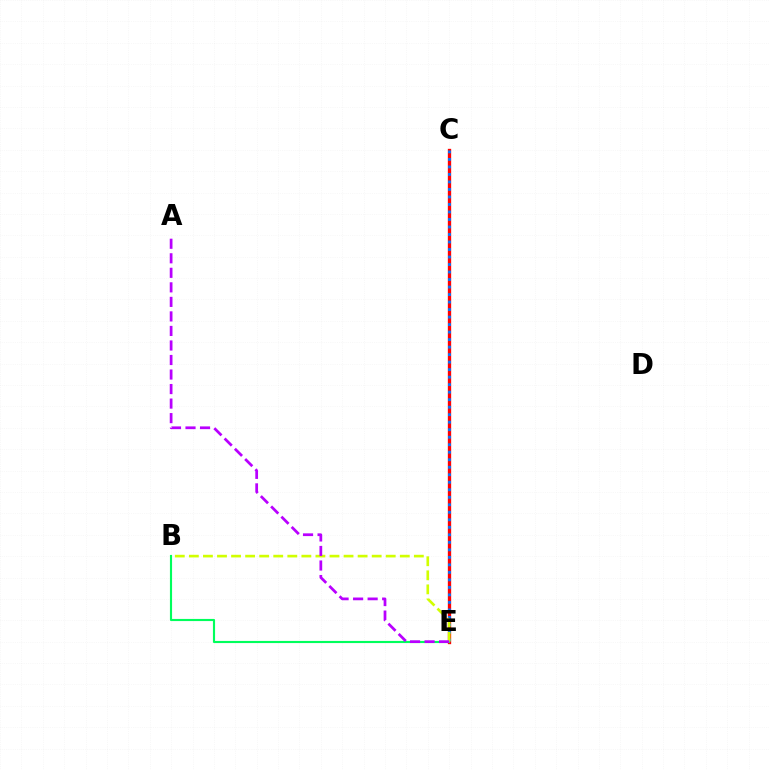{('C', 'E'): [{'color': '#ff0000', 'line_style': 'solid', 'thickness': 2.4}, {'color': '#0074ff', 'line_style': 'dotted', 'thickness': 2.04}], ('B', 'E'): [{'color': '#00ff5c', 'line_style': 'solid', 'thickness': 1.54}, {'color': '#d1ff00', 'line_style': 'dashed', 'thickness': 1.91}], ('A', 'E'): [{'color': '#b900ff', 'line_style': 'dashed', 'thickness': 1.97}]}